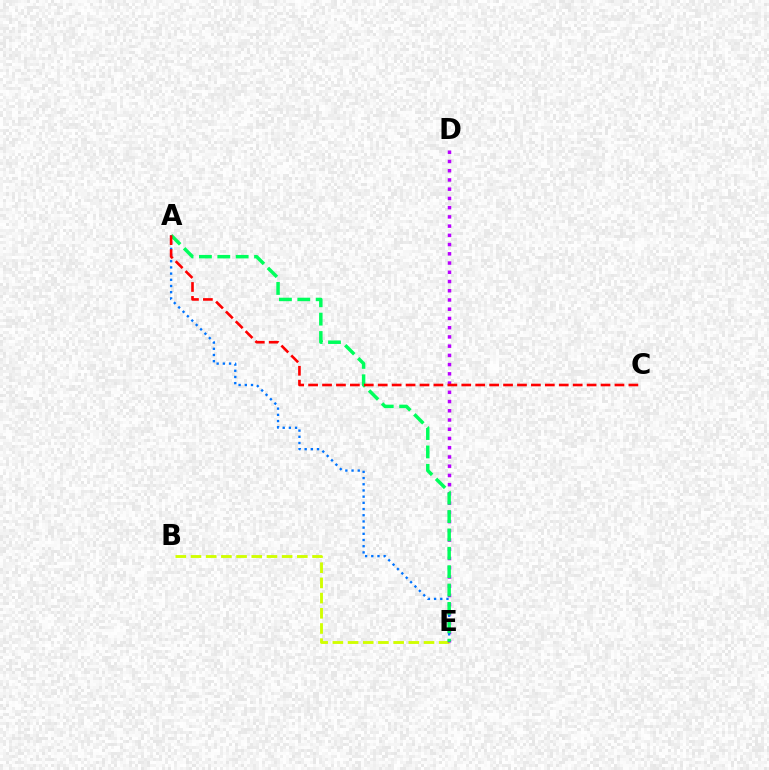{('B', 'E'): [{'color': '#d1ff00', 'line_style': 'dashed', 'thickness': 2.06}], ('D', 'E'): [{'color': '#b900ff', 'line_style': 'dotted', 'thickness': 2.51}], ('A', 'E'): [{'color': '#0074ff', 'line_style': 'dotted', 'thickness': 1.68}, {'color': '#00ff5c', 'line_style': 'dashed', 'thickness': 2.5}], ('A', 'C'): [{'color': '#ff0000', 'line_style': 'dashed', 'thickness': 1.89}]}